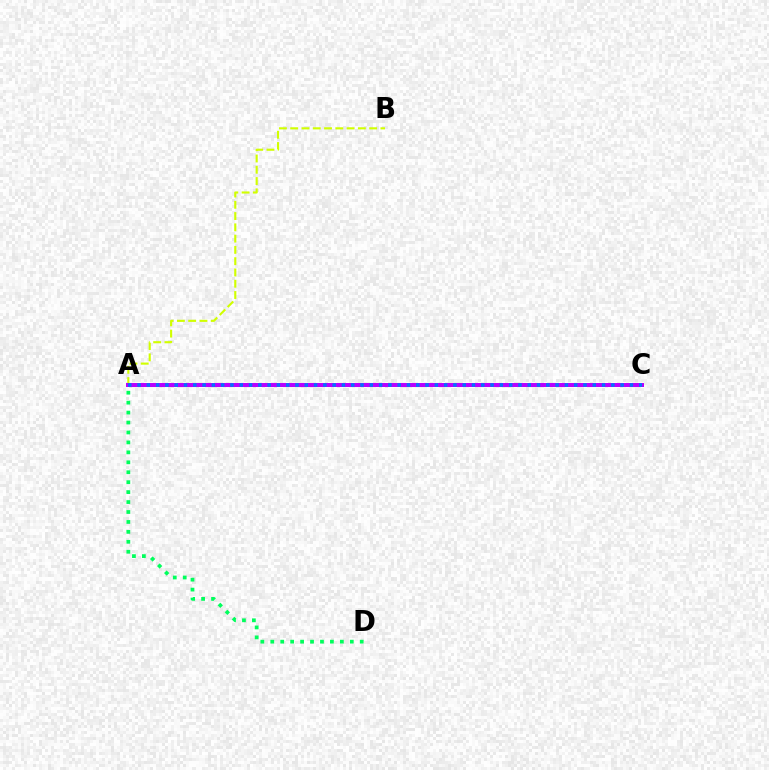{('A', 'C'): [{'color': '#ff0000', 'line_style': 'solid', 'thickness': 2.13}, {'color': '#b900ff', 'line_style': 'solid', 'thickness': 2.86}, {'color': '#0074ff', 'line_style': 'dotted', 'thickness': 2.52}], ('A', 'D'): [{'color': '#00ff5c', 'line_style': 'dotted', 'thickness': 2.7}], ('A', 'B'): [{'color': '#d1ff00', 'line_style': 'dashed', 'thickness': 1.53}]}